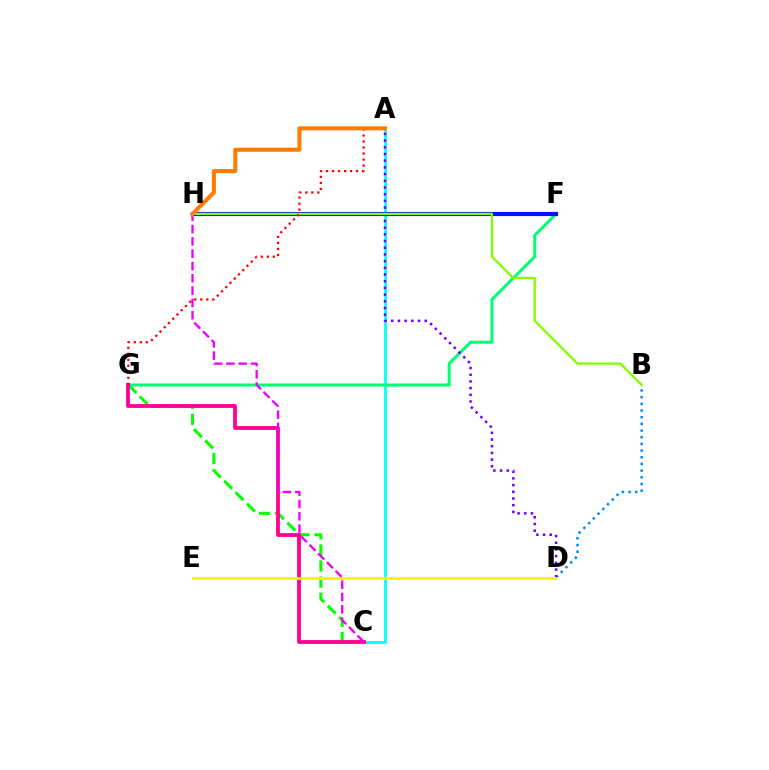{('C', 'G'): [{'color': '#08ff00', 'line_style': 'dashed', 'thickness': 2.18}, {'color': '#ff0094', 'line_style': 'solid', 'thickness': 2.75}], ('A', 'C'): [{'color': '#00fff6', 'line_style': 'solid', 'thickness': 1.99}], ('B', 'D'): [{'color': '#008cff', 'line_style': 'dotted', 'thickness': 1.81}], ('F', 'G'): [{'color': '#00ff74', 'line_style': 'solid', 'thickness': 2.17}], ('F', 'H'): [{'color': '#0010ff', 'line_style': 'solid', 'thickness': 2.99}], ('A', 'D'): [{'color': '#7200ff', 'line_style': 'dotted', 'thickness': 1.82}], ('B', 'H'): [{'color': '#84ff00', 'line_style': 'solid', 'thickness': 1.68}], ('A', 'G'): [{'color': '#ff0000', 'line_style': 'dotted', 'thickness': 1.63}], ('C', 'H'): [{'color': '#ee00ff', 'line_style': 'dashed', 'thickness': 1.67}], ('A', 'H'): [{'color': '#ff7c00', 'line_style': 'solid', 'thickness': 2.93}], ('D', 'E'): [{'color': '#fcf500', 'line_style': 'solid', 'thickness': 2.01}]}